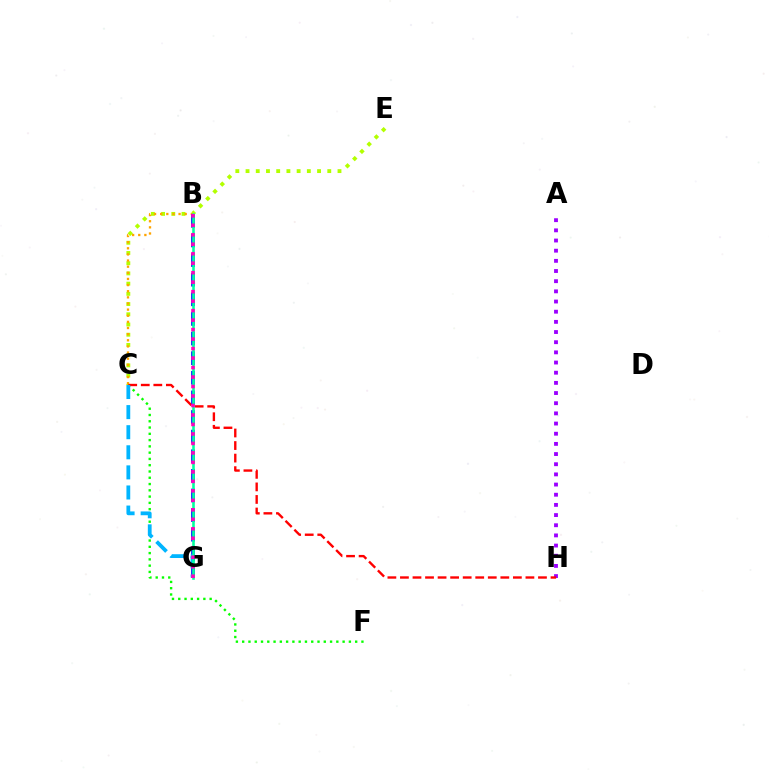{('C', 'F'): [{'color': '#08ff00', 'line_style': 'dotted', 'thickness': 1.71}], ('C', 'E'): [{'color': '#b3ff00', 'line_style': 'dotted', 'thickness': 2.78}], ('B', 'C'): [{'color': '#ffa500', 'line_style': 'dotted', 'thickness': 1.67}], ('A', 'H'): [{'color': '#9b00ff', 'line_style': 'dotted', 'thickness': 2.76}], ('C', 'H'): [{'color': '#ff0000', 'line_style': 'dashed', 'thickness': 1.7}], ('B', 'G'): [{'color': '#0010ff', 'line_style': 'dashed', 'thickness': 2.66}, {'color': '#00ff9d', 'line_style': 'solid', 'thickness': 1.86}, {'color': '#ff00bd', 'line_style': 'dotted', 'thickness': 2.58}], ('C', 'G'): [{'color': '#00b5ff', 'line_style': 'dashed', 'thickness': 2.73}]}